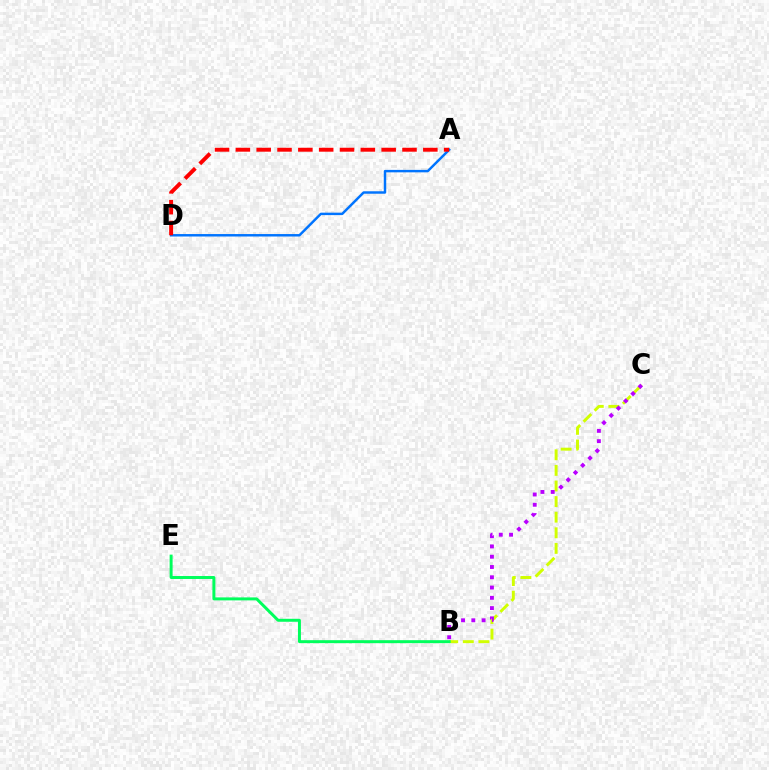{('A', 'D'): [{'color': '#0074ff', 'line_style': 'solid', 'thickness': 1.76}, {'color': '#ff0000', 'line_style': 'dashed', 'thickness': 2.83}], ('B', 'C'): [{'color': '#d1ff00', 'line_style': 'dashed', 'thickness': 2.12}, {'color': '#b900ff', 'line_style': 'dotted', 'thickness': 2.79}], ('B', 'E'): [{'color': '#00ff5c', 'line_style': 'solid', 'thickness': 2.14}]}